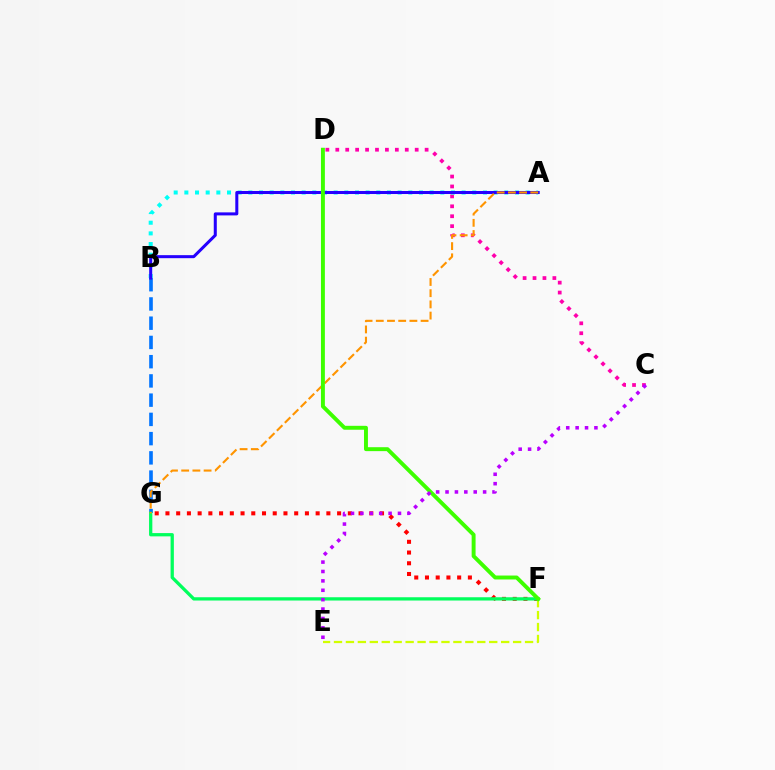{('C', 'D'): [{'color': '#ff00ac', 'line_style': 'dotted', 'thickness': 2.7}], ('F', 'G'): [{'color': '#ff0000', 'line_style': 'dotted', 'thickness': 2.91}, {'color': '#00ff5c', 'line_style': 'solid', 'thickness': 2.36}], ('B', 'G'): [{'color': '#0074ff', 'line_style': 'dashed', 'thickness': 2.61}], ('E', 'F'): [{'color': '#d1ff00', 'line_style': 'dashed', 'thickness': 1.62}], ('A', 'B'): [{'color': '#00fff6', 'line_style': 'dotted', 'thickness': 2.9}, {'color': '#2500ff', 'line_style': 'solid', 'thickness': 2.18}], ('A', 'G'): [{'color': '#ff9400', 'line_style': 'dashed', 'thickness': 1.52}], ('D', 'F'): [{'color': '#3dff00', 'line_style': 'solid', 'thickness': 2.82}], ('C', 'E'): [{'color': '#b900ff', 'line_style': 'dotted', 'thickness': 2.55}]}